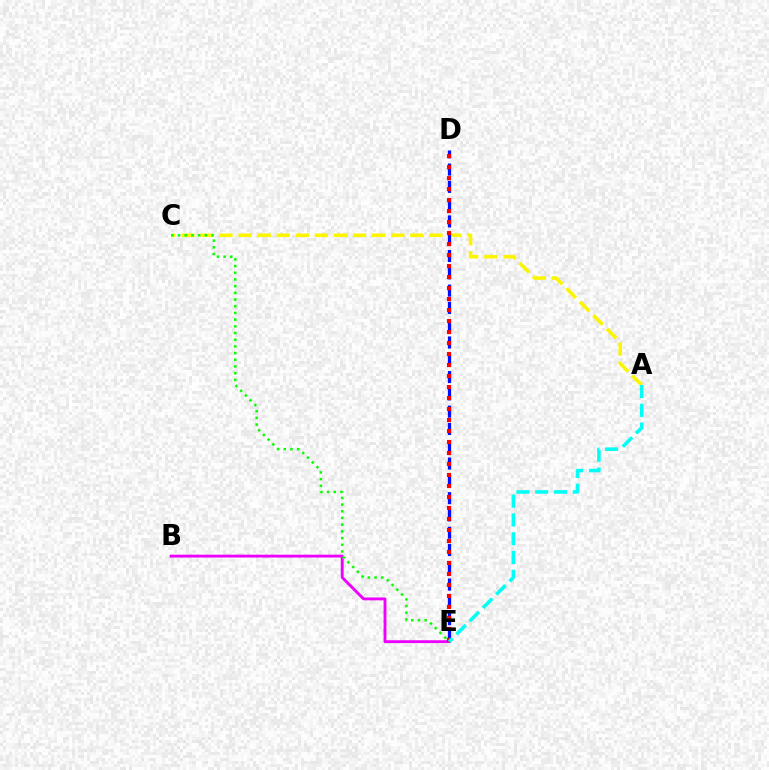{('A', 'C'): [{'color': '#fcf500', 'line_style': 'dashed', 'thickness': 2.59}], ('D', 'E'): [{'color': '#0010ff', 'line_style': 'dashed', 'thickness': 2.35}, {'color': '#ff0000', 'line_style': 'dotted', 'thickness': 2.99}], ('B', 'E'): [{'color': '#ee00ff', 'line_style': 'solid', 'thickness': 2.06}], ('C', 'E'): [{'color': '#08ff00', 'line_style': 'dotted', 'thickness': 1.82}], ('A', 'E'): [{'color': '#00fff6', 'line_style': 'dashed', 'thickness': 2.55}]}